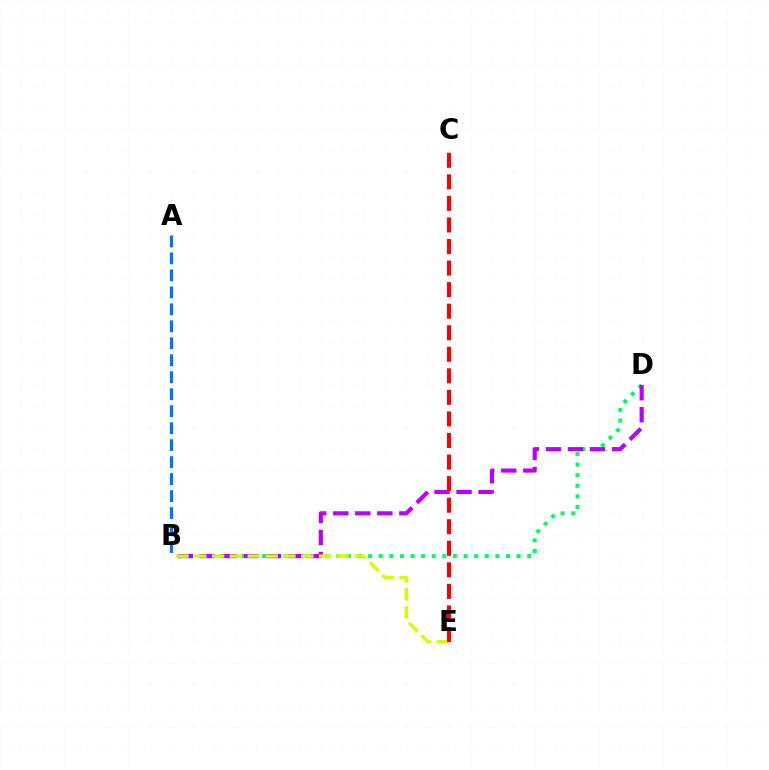{('B', 'D'): [{'color': '#00ff5c', 'line_style': 'dotted', 'thickness': 2.88}, {'color': '#b900ff', 'line_style': 'dashed', 'thickness': 2.99}], ('A', 'B'): [{'color': '#0074ff', 'line_style': 'dashed', 'thickness': 2.31}], ('B', 'E'): [{'color': '#d1ff00', 'line_style': 'dashed', 'thickness': 2.42}], ('C', 'E'): [{'color': '#ff0000', 'line_style': 'dashed', 'thickness': 2.93}]}